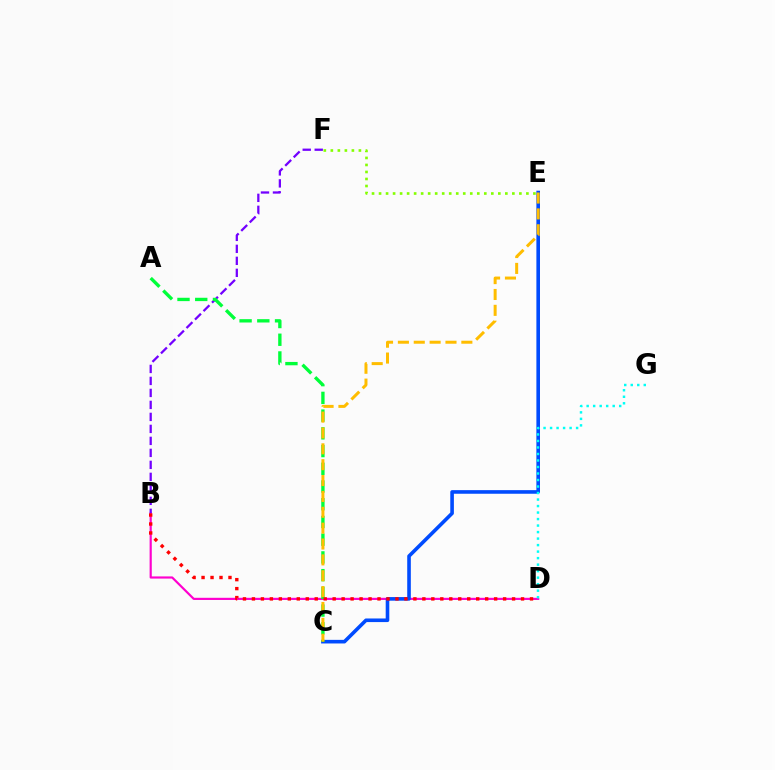{('B', 'D'): [{'color': '#ff00cf', 'line_style': 'solid', 'thickness': 1.57}, {'color': '#ff0000', 'line_style': 'dotted', 'thickness': 2.44}], ('C', 'E'): [{'color': '#004bff', 'line_style': 'solid', 'thickness': 2.6}, {'color': '#ffbd00', 'line_style': 'dashed', 'thickness': 2.16}], ('B', 'F'): [{'color': '#7200ff', 'line_style': 'dashed', 'thickness': 1.63}], ('A', 'C'): [{'color': '#00ff39', 'line_style': 'dashed', 'thickness': 2.41}], ('D', 'G'): [{'color': '#00fff6', 'line_style': 'dotted', 'thickness': 1.77}], ('E', 'F'): [{'color': '#84ff00', 'line_style': 'dotted', 'thickness': 1.91}]}